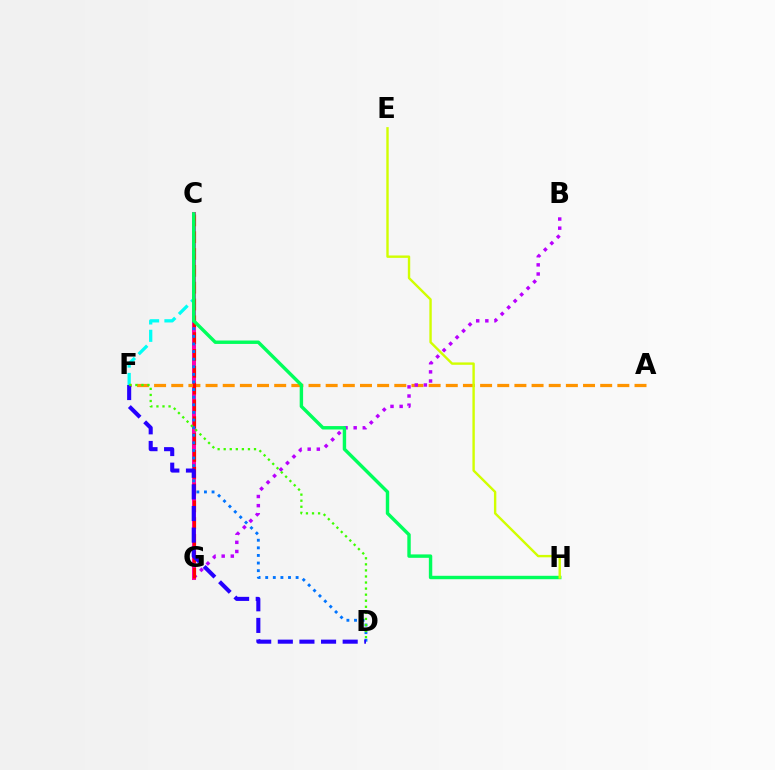{('C', 'F'): [{'color': '#00fff6', 'line_style': 'dashed', 'thickness': 2.36}], ('C', 'G'): [{'color': '#ff00ac', 'line_style': 'solid', 'thickness': 2.89}, {'color': '#ff0000', 'line_style': 'dashed', 'thickness': 2.29}], ('A', 'F'): [{'color': '#ff9400', 'line_style': 'dashed', 'thickness': 2.33}], ('B', 'G'): [{'color': '#b900ff', 'line_style': 'dotted', 'thickness': 2.48}], ('C', 'D'): [{'color': '#0074ff', 'line_style': 'dotted', 'thickness': 2.07}], ('D', 'F'): [{'color': '#2500ff', 'line_style': 'dashed', 'thickness': 2.94}, {'color': '#3dff00', 'line_style': 'dotted', 'thickness': 1.65}], ('C', 'H'): [{'color': '#00ff5c', 'line_style': 'solid', 'thickness': 2.46}], ('E', 'H'): [{'color': '#d1ff00', 'line_style': 'solid', 'thickness': 1.73}]}